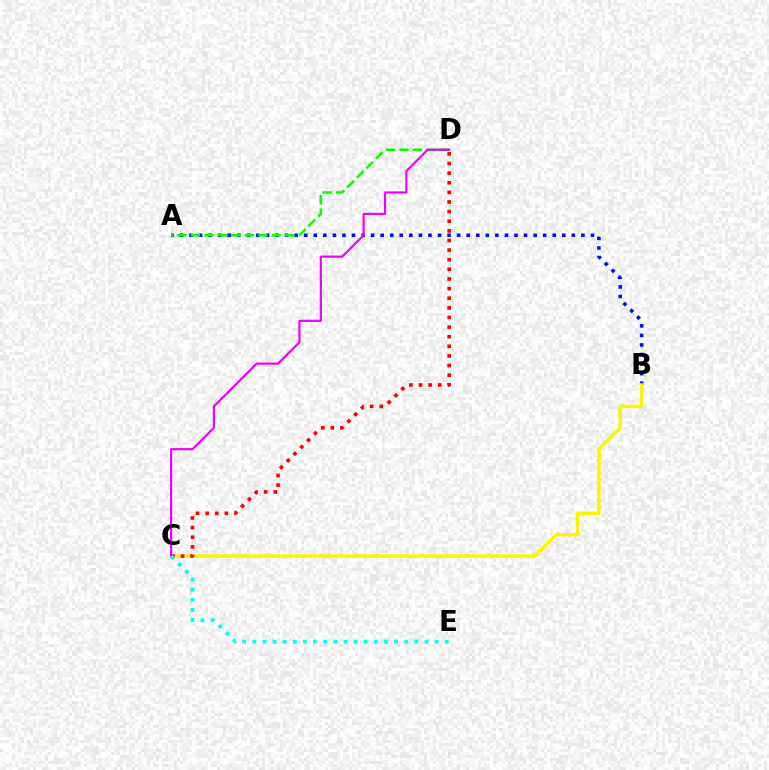{('A', 'B'): [{'color': '#0010ff', 'line_style': 'dotted', 'thickness': 2.6}], ('A', 'D'): [{'color': '#08ff00', 'line_style': 'dashed', 'thickness': 1.83}], ('B', 'C'): [{'color': '#fcf500', 'line_style': 'solid', 'thickness': 2.54}], ('C', 'D'): [{'color': '#ee00ff', 'line_style': 'solid', 'thickness': 1.58}, {'color': '#ff0000', 'line_style': 'dotted', 'thickness': 2.61}], ('C', 'E'): [{'color': '#00fff6', 'line_style': 'dotted', 'thickness': 2.75}]}